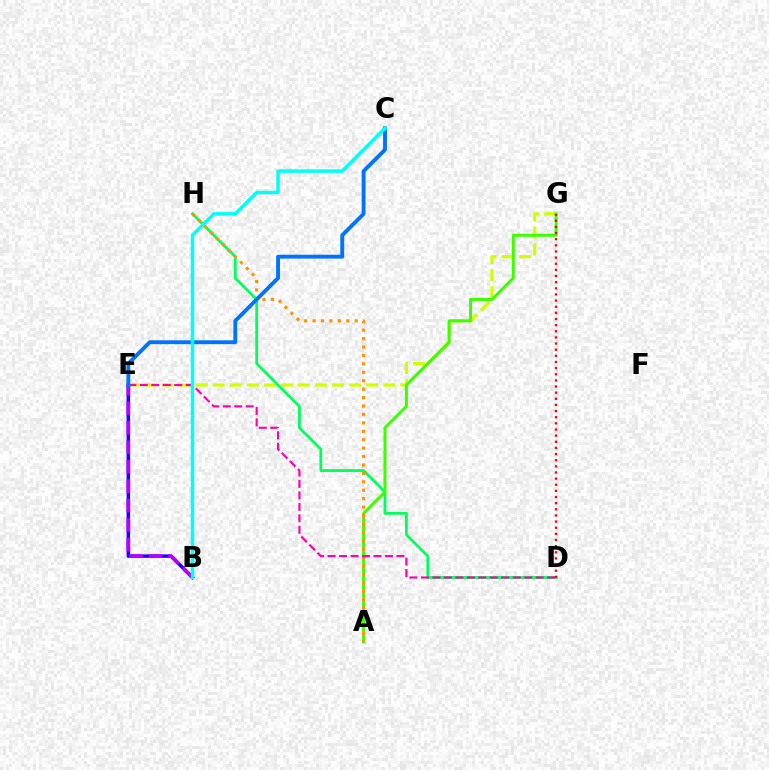{('B', 'E'): [{'color': '#2500ff', 'line_style': 'solid', 'thickness': 2.52}, {'color': '#b900ff', 'line_style': 'dashed', 'thickness': 2.64}], ('D', 'H'): [{'color': '#00ff5c', 'line_style': 'solid', 'thickness': 2.0}], ('E', 'G'): [{'color': '#d1ff00', 'line_style': 'dashed', 'thickness': 2.32}], ('A', 'G'): [{'color': '#3dff00', 'line_style': 'solid', 'thickness': 2.15}], ('A', 'H'): [{'color': '#ff9400', 'line_style': 'dotted', 'thickness': 2.29}], ('D', 'E'): [{'color': '#ff00ac', 'line_style': 'dashed', 'thickness': 1.56}], ('C', 'E'): [{'color': '#0074ff', 'line_style': 'solid', 'thickness': 2.79}], ('D', 'G'): [{'color': '#ff0000', 'line_style': 'dotted', 'thickness': 1.67}], ('B', 'C'): [{'color': '#00fff6', 'line_style': 'solid', 'thickness': 2.49}]}